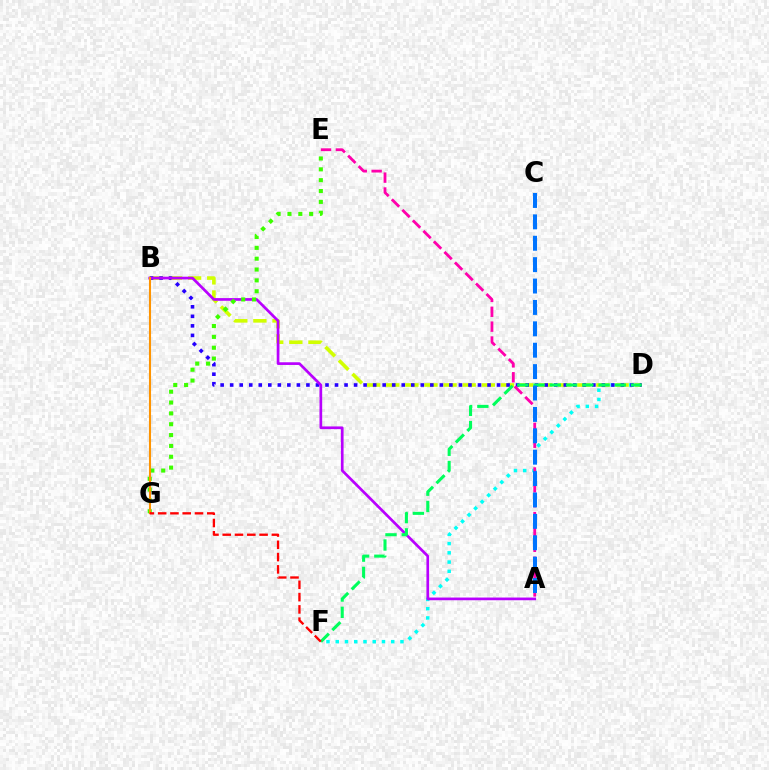{('D', 'F'): [{'color': '#00fff6', 'line_style': 'dotted', 'thickness': 2.51}, {'color': '#00ff5c', 'line_style': 'dashed', 'thickness': 2.21}], ('B', 'D'): [{'color': '#d1ff00', 'line_style': 'dashed', 'thickness': 2.6}, {'color': '#2500ff', 'line_style': 'dotted', 'thickness': 2.59}], ('A', 'E'): [{'color': '#ff00ac', 'line_style': 'dashed', 'thickness': 2.02}], ('A', 'B'): [{'color': '#b900ff', 'line_style': 'solid', 'thickness': 1.94}], ('E', 'G'): [{'color': '#3dff00', 'line_style': 'dotted', 'thickness': 2.95}], ('B', 'G'): [{'color': '#ff9400', 'line_style': 'solid', 'thickness': 1.5}], ('A', 'C'): [{'color': '#0074ff', 'line_style': 'dashed', 'thickness': 2.91}], ('F', 'G'): [{'color': '#ff0000', 'line_style': 'dashed', 'thickness': 1.67}]}